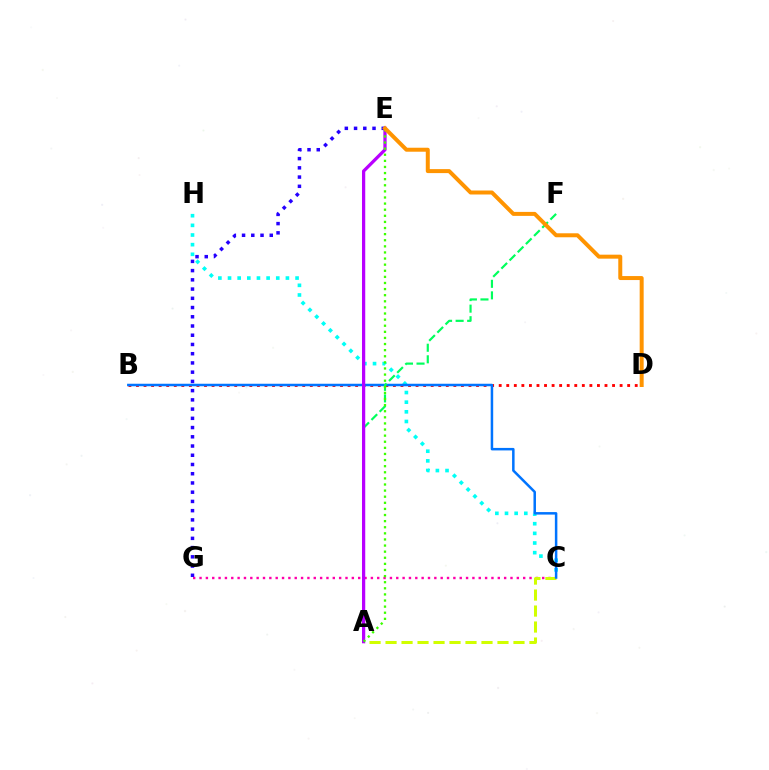{('C', 'G'): [{'color': '#ff00ac', 'line_style': 'dotted', 'thickness': 1.72}], ('B', 'D'): [{'color': '#ff0000', 'line_style': 'dotted', 'thickness': 2.05}], ('C', 'H'): [{'color': '#00fff6', 'line_style': 'dotted', 'thickness': 2.62}], ('A', 'C'): [{'color': '#d1ff00', 'line_style': 'dashed', 'thickness': 2.17}], ('B', 'C'): [{'color': '#0074ff', 'line_style': 'solid', 'thickness': 1.8}], ('A', 'F'): [{'color': '#00ff5c', 'line_style': 'dashed', 'thickness': 1.57}], ('E', 'G'): [{'color': '#2500ff', 'line_style': 'dotted', 'thickness': 2.51}], ('A', 'E'): [{'color': '#b900ff', 'line_style': 'solid', 'thickness': 2.34}, {'color': '#3dff00', 'line_style': 'dotted', 'thickness': 1.66}], ('D', 'E'): [{'color': '#ff9400', 'line_style': 'solid', 'thickness': 2.87}]}